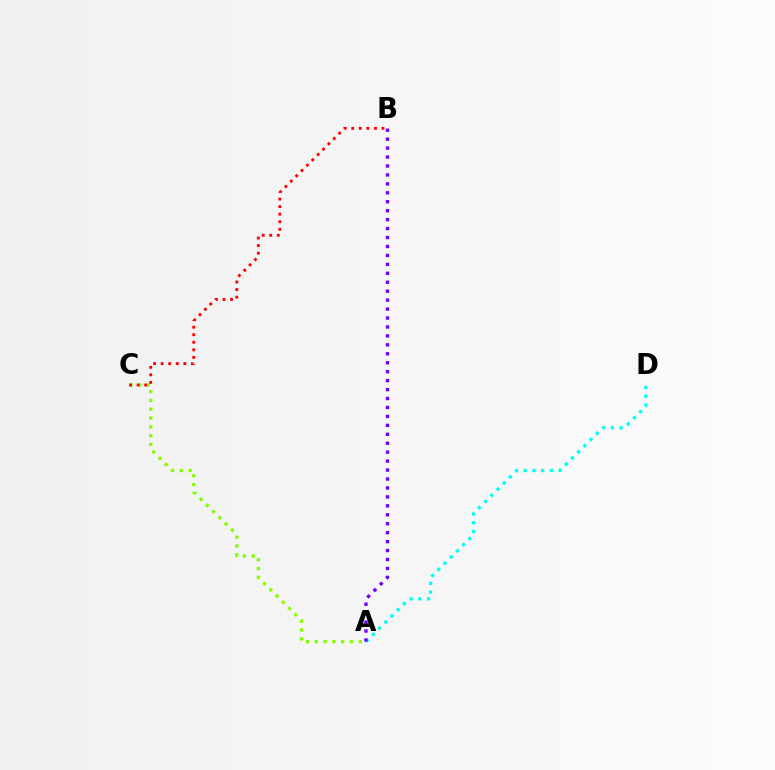{('A', 'C'): [{'color': '#84ff00', 'line_style': 'dotted', 'thickness': 2.4}], ('B', 'C'): [{'color': '#ff0000', 'line_style': 'dotted', 'thickness': 2.05}], ('A', 'D'): [{'color': '#00fff6', 'line_style': 'dotted', 'thickness': 2.37}], ('A', 'B'): [{'color': '#7200ff', 'line_style': 'dotted', 'thickness': 2.43}]}